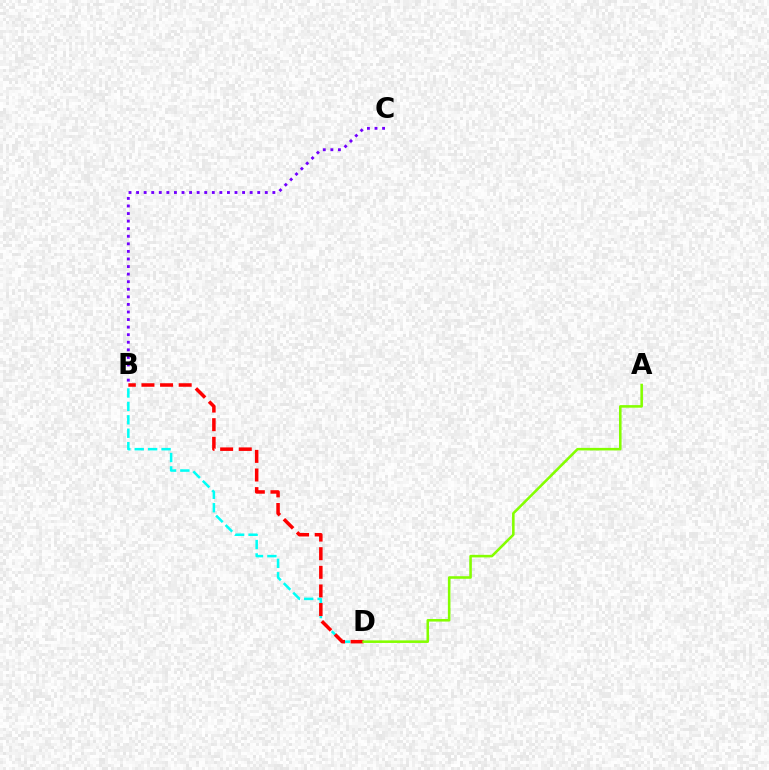{('B', 'D'): [{'color': '#00fff6', 'line_style': 'dashed', 'thickness': 1.82}, {'color': '#ff0000', 'line_style': 'dashed', 'thickness': 2.53}], ('B', 'C'): [{'color': '#7200ff', 'line_style': 'dotted', 'thickness': 2.06}], ('A', 'D'): [{'color': '#84ff00', 'line_style': 'solid', 'thickness': 1.85}]}